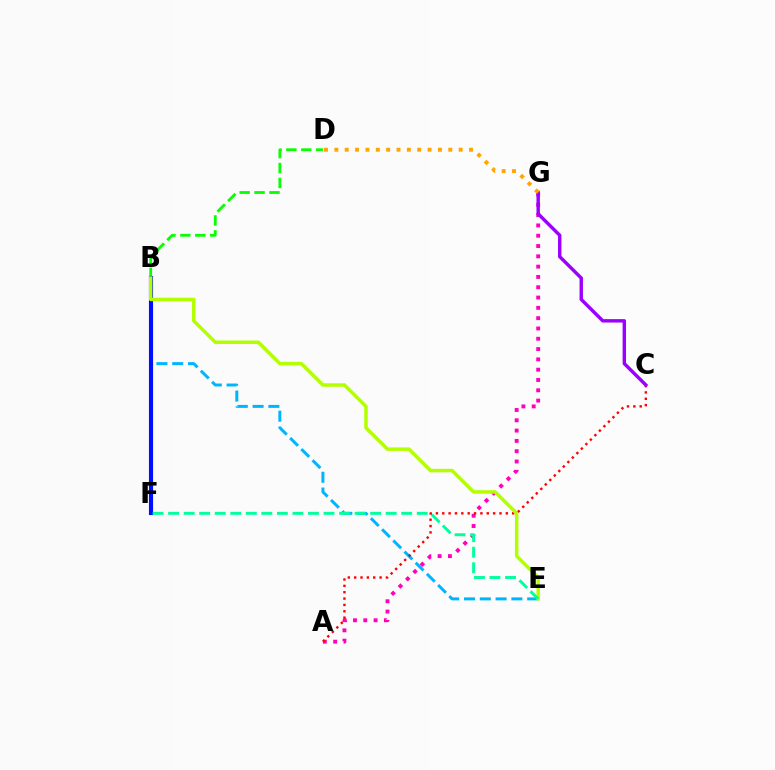{('A', 'G'): [{'color': '#ff00bd', 'line_style': 'dotted', 'thickness': 2.8}], ('B', 'E'): [{'color': '#00b5ff', 'line_style': 'dashed', 'thickness': 2.15}, {'color': '#b3ff00', 'line_style': 'solid', 'thickness': 2.51}], ('A', 'C'): [{'color': '#ff0000', 'line_style': 'dotted', 'thickness': 1.73}], ('B', 'D'): [{'color': '#08ff00', 'line_style': 'dashed', 'thickness': 2.03}], ('B', 'F'): [{'color': '#0010ff', 'line_style': 'solid', 'thickness': 2.98}], ('C', 'G'): [{'color': '#9b00ff', 'line_style': 'solid', 'thickness': 2.46}], ('D', 'G'): [{'color': '#ffa500', 'line_style': 'dotted', 'thickness': 2.81}], ('E', 'F'): [{'color': '#00ff9d', 'line_style': 'dashed', 'thickness': 2.11}]}